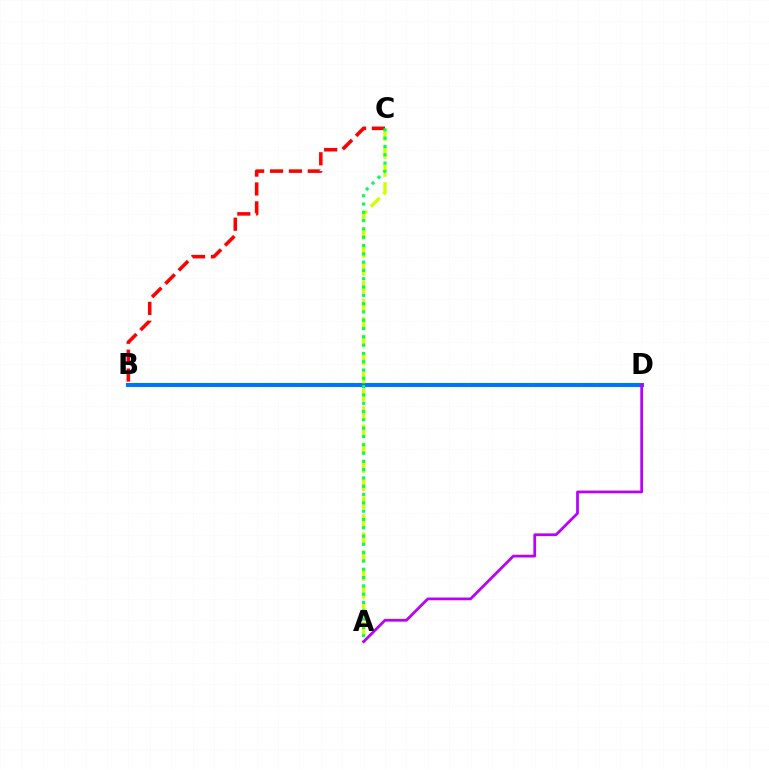{('B', 'D'): [{'color': '#0074ff', 'line_style': 'solid', 'thickness': 2.93}], ('A', 'C'): [{'color': '#d1ff00', 'line_style': 'dashed', 'thickness': 2.44}, {'color': '#00ff5c', 'line_style': 'dotted', 'thickness': 2.26}], ('B', 'C'): [{'color': '#ff0000', 'line_style': 'dashed', 'thickness': 2.56}], ('A', 'D'): [{'color': '#b900ff', 'line_style': 'solid', 'thickness': 1.97}]}